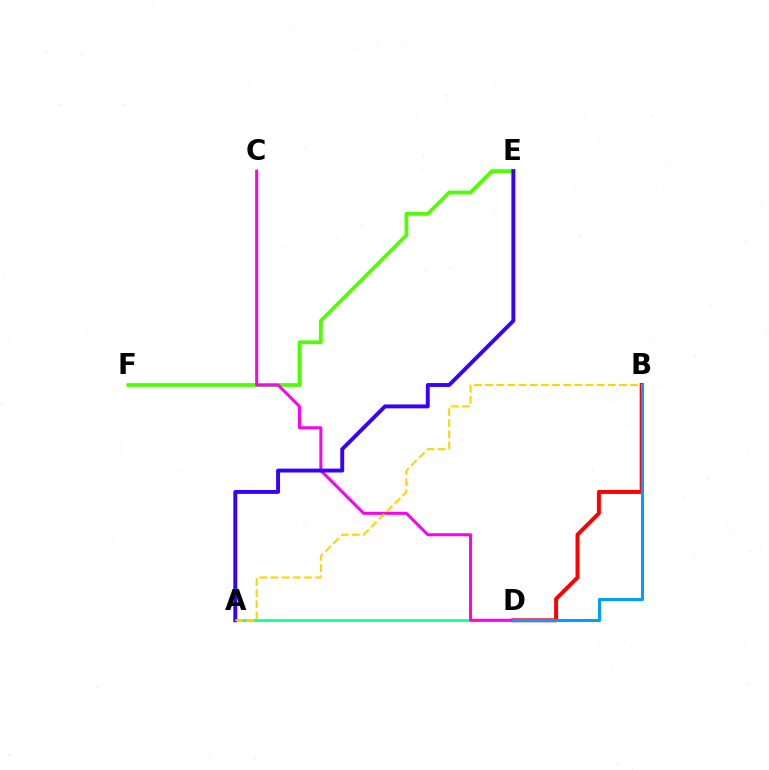{('B', 'D'): [{'color': '#ff0000', 'line_style': 'solid', 'thickness': 2.85}, {'color': '#009eff', 'line_style': 'solid', 'thickness': 2.19}], ('E', 'F'): [{'color': '#4fff00', 'line_style': 'solid', 'thickness': 2.7}], ('A', 'D'): [{'color': '#00ff86', 'line_style': 'solid', 'thickness': 1.81}], ('C', 'D'): [{'color': '#ff00ed', 'line_style': 'solid', 'thickness': 2.17}], ('A', 'E'): [{'color': '#3700ff', 'line_style': 'solid', 'thickness': 2.81}], ('A', 'B'): [{'color': '#ffd500', 'line_style': 'dashed', 'thickness': 1.52}]}